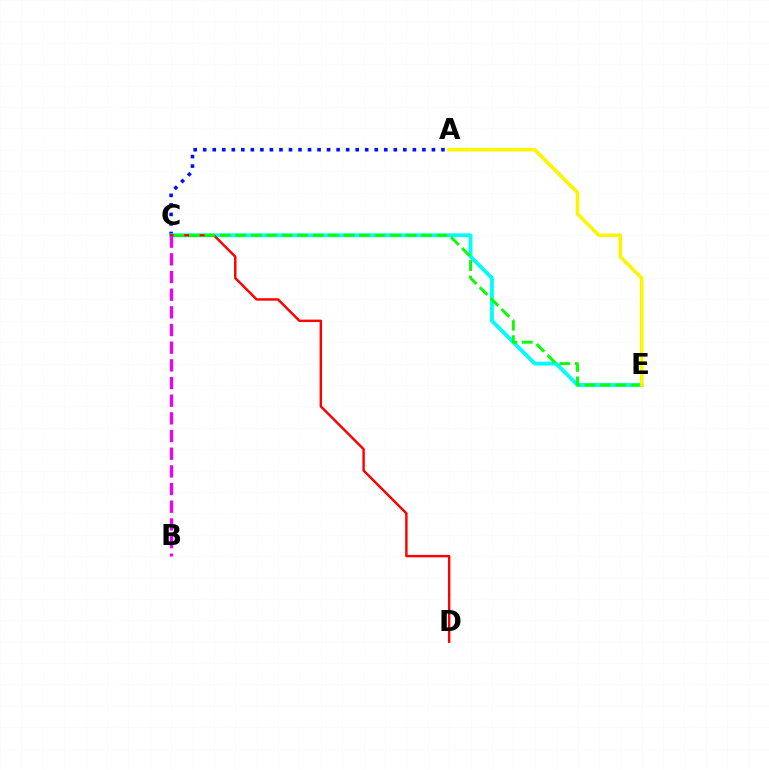{('A', 'C'): [{'color': '#0010ff', 'line_style': 'dotted', 'thickness': 2.59}], ('C', 'E'): [{'color': '#00fff6', 'line_style': 'solid', 'thickness': 2.76}, {'color': '#08ff00', 'line_style': 'dashed', 'thickness': 2.1}], ('C', 'D'): [{'color': '#ff0000', 'line_style': 'solid', 'thickness': 1.76}], ('A', 'E'): [{'color': '#fcf500', 'line_style': 'solid', 'thickness': 2.58}], ('B', 'C'): [{'color': '#ee00ff', 'line_style': 'dashed', 'thickness': 2.4}]}